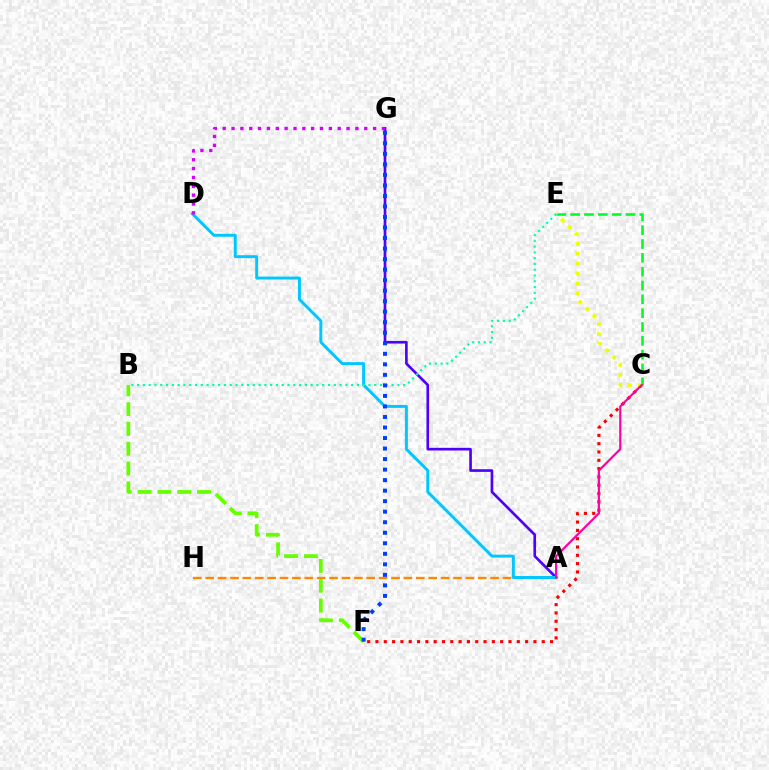{('A', 'H'): [{'color': '#ff8800', 'line_style': 'dashed', 'thickness': 1.68}], ('A', 'G'): [{'color': '#4f00ff', 'line_style': 'solid', 'thickness': 1.92}], ('C', 'F'): [{'color': '#ff0000', 'line_style': 'dotted', 'thickness': 2.26}], ('A', 'D'): [{'color': '#00c7ff', 'line_style': 'solid', 'thickness': 2.13}], ('C', 'E'): [{'color': '#00ff27', 'line_style': 'dashed', 'thickness': 1.88}, {'color': '#eeff00', 'line_style': 'dotted', 'thickness': 2.69}], ('B', 'F'): [{'color': '#66ff00', 'line_style': 'dashed', 'thickness': 2.69}], ('B', 'E'): [{'color': '#00ffaf', 'line_style': 'dotted', 'thickness': 1.57}], ('D', 'G'): [{'color': '#d600ff', 'line_style': 'dotted', 'thickness': 2.4}], ('F', 'G'): [{'color': '#003fff', 'line_style': 'dotted', 'thickness': 2.86}], ('A', 'C'): [{'color': '#ff00a0', 'line_style': 'solid', 'thickness': 1.55}]}